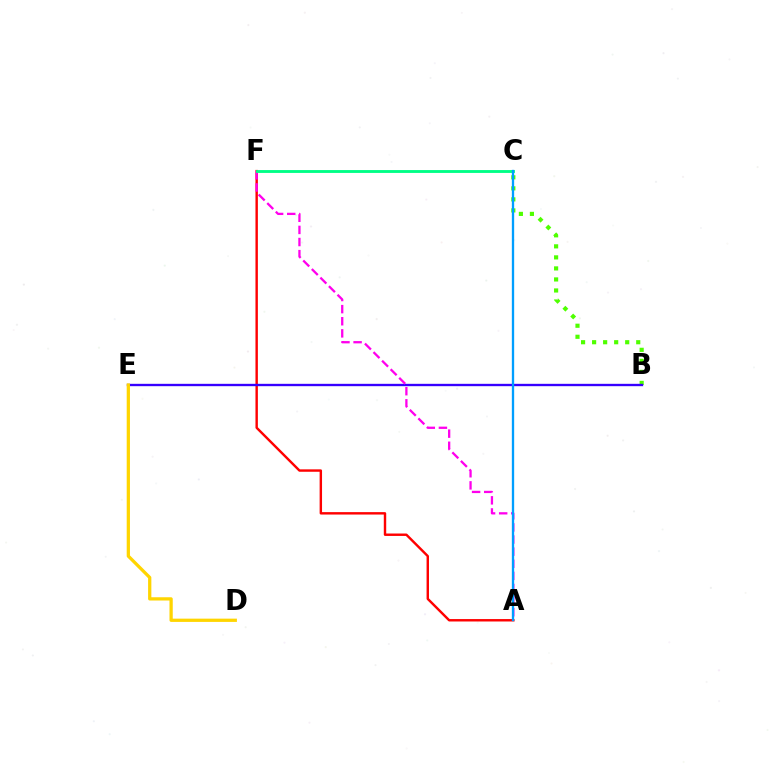{('A', 'F'): [{'color': '#ff0000', 'line_style': 'solid', 'thickness': 1.74}, {'color': '#ff00ed', 'line_style': 'dashed', 'thickness': 1.65}], ('B', 'C'): [{'color': '#4fff00', 'line_style': 'dotted', 'thickness': 3.0}], ('B', 'E'): [{'color': '#3700ff', 'line_style': 'solid', 'thickness': 1.69}], ('C', 'F'): [{'color': '#00ff86', 'line_style': 'solid', 'thickness': 2.07}], ('A', 'C'): [{'color': '#009eff', 'line_style': 'solid', 'thickness': 1.67}], ('D', 'E'): [{'color': '#ffd500', 'line_style': 'solid', 'thickness': 2.35}]}